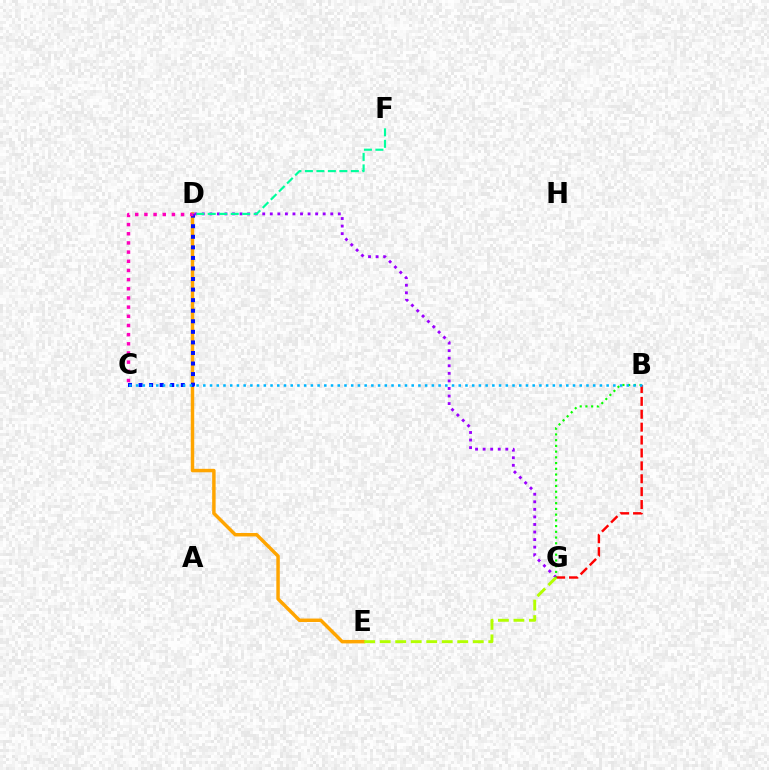{('D', 'E'): [{'color': '#ffa500', 'line_style': 'solid', 'thickness': 2.49}], ('C', 'D'): [{'color': '#0010ff', 'line_style': 'dotted', 'thickness': 2.87}, {'color': '#ff00bd', 'line_style': 'dotted', 'thickness': 2.49}], ('D', 'G'): [{'color': '#9b00ff', 'line_style': 'dotted', 'thickness': 2.05}], ('B', 'G'): [{'color': '#ff0000', 'line_style': 'dashed', 'thickness': 1.75}, {'color': '#08ff00', 'line_style': 'dotted', 'thickness': 1.56}], ('E', 'G'): [{'color': '#b3ff00', 'line_style': 'dashed', 'thickness': 2.11}], ('B', 'C'): [{'color': '#00b5ff', 'line_style': 'dotted', 'thickness': 1.83}], ('D', 'F'): [{'color': '#00ff9d', 'line_style': 'dashed', 'thickness': 1.56}]}